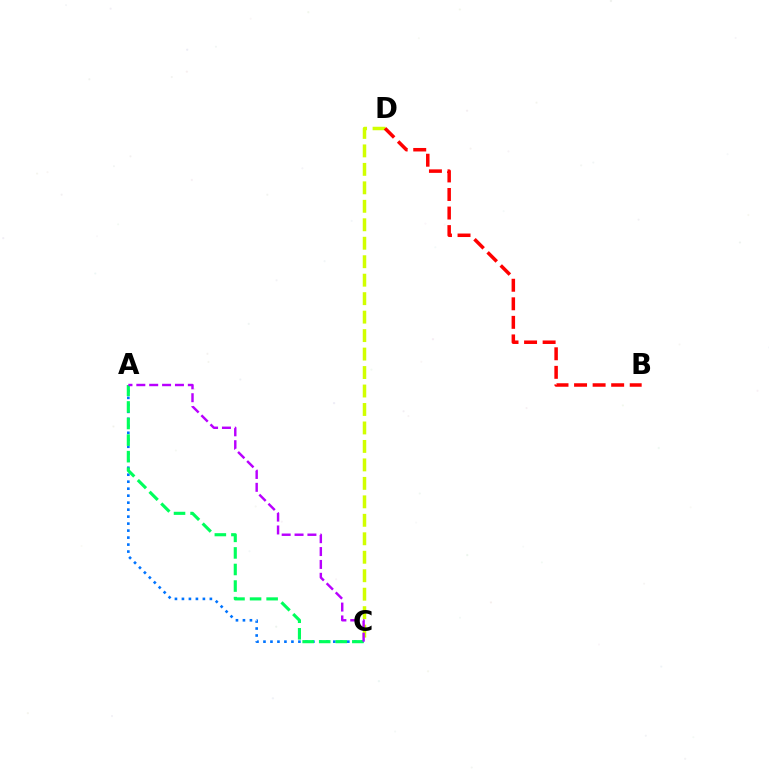{('C', 'D'): [{'color': '#d1ff00', 'line_style': 'dashed', 'thickness': 2.51}], ('A', 'C'): [{'color': '#0074ff', 'line_style': 'dotted', 'thickness': 1.9}, {'color': '#00ff5c', 'line_style': 'dashed', 'thickness': 2.25}, {'color': '#b900ff', 'line_style': 'dashed', 'thickness': 1.75}], ('B', 'D'): [{'color': '#ff0000', 'line_style': 'dashed', 'thickness': 2.52}]}